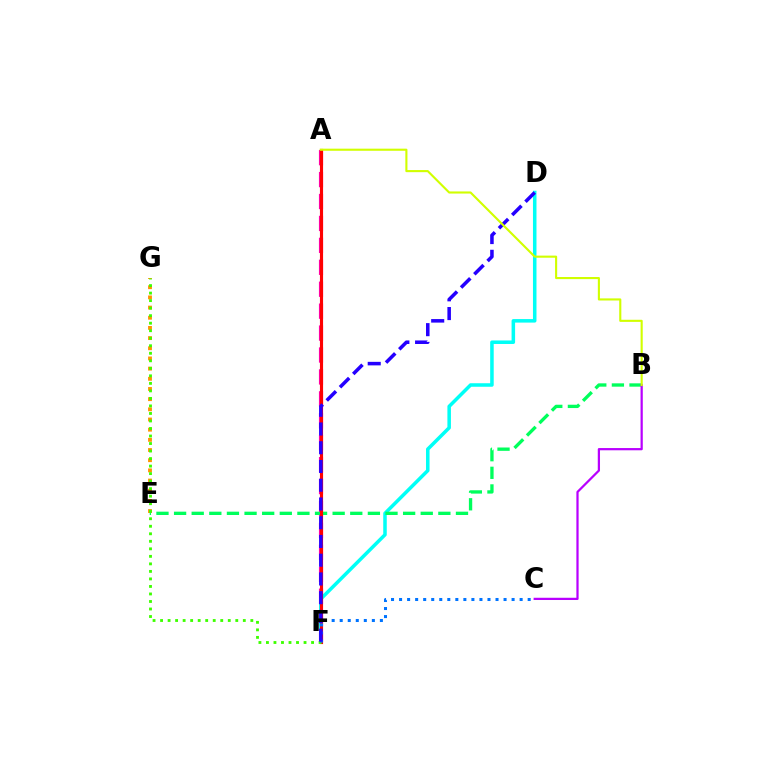{('E', 'G'): [{'color': '#ff9400', 'line_style': 'dotted', 'thickness': 2.76}], ('A', 'F'): [{'color': '#ff00ac', 'line_style': 'dashed', 'thickness': 2.98}, {'color': '#ff0000', 'line_style': 'solid', 'thickness': 2.26}], ('D', 'F'): [{'color': '#00fff6', 'line_style': 'solid', 'thickness': 2.54}, {'color': '#2500ff', 'line_style': 'dashed', 'thickness': 2.55}], ('B', 'E'): [{'color': '#00ff5c', 'line_style': 'dashed', 'thickness': 2.39}], ('F', 'G'): [{'color': '#3dff00', 'line_style': 'dotted', 'thickness': 2.04}], ('C', 'F'): [{'color': '#0074ff', 'line_style': 'dotted', 'thickness': 2.18}], ('B', 'C'): [{'color': '#b900ff', 'line_style': 'solid', 'thickness': 1.61}], ('A', 'B'): [{'color': '#d1ff00', 'line_style': 'solid', 'thickness': 1.52}]}